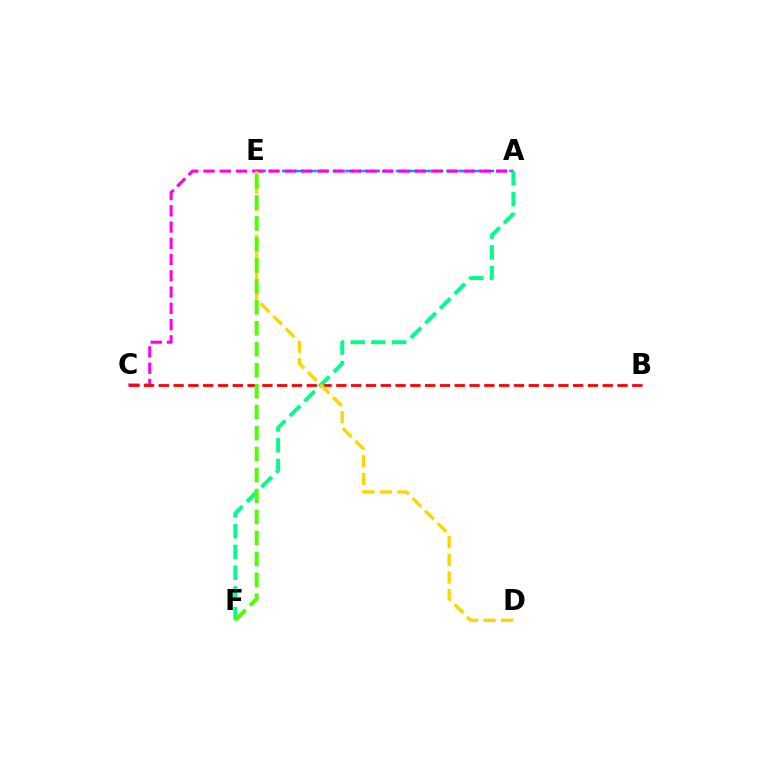{('A', 'E'): [{'color': '#3700ff', 'line_style': 'dotted', 'thickness': 1.72}, {'color': '#009eff', 'line_style': 'dashed', 'thickness': 1.71}], ('A', 'C'): [{'color': '#ff00ed', 'line_style': 'dashed', 'thickness': 2.21}], ('B', 'C'): [{'color': '#ff0000', 'line_style': 'dashed', 'thickness': 2.01}], ('A', 'F'): [{'color': '#00ff86', 'line_style': 'dashed', 'thickness': 2.82}], ('D', 'E'): [{'color': '#ffd500', 'line_style': 'dashed', 'thickness': 2.4}], ('E', 'F'): [{'color': '#4fff00', 'line_style': 'dashed', 'thickness': 2.85}]}